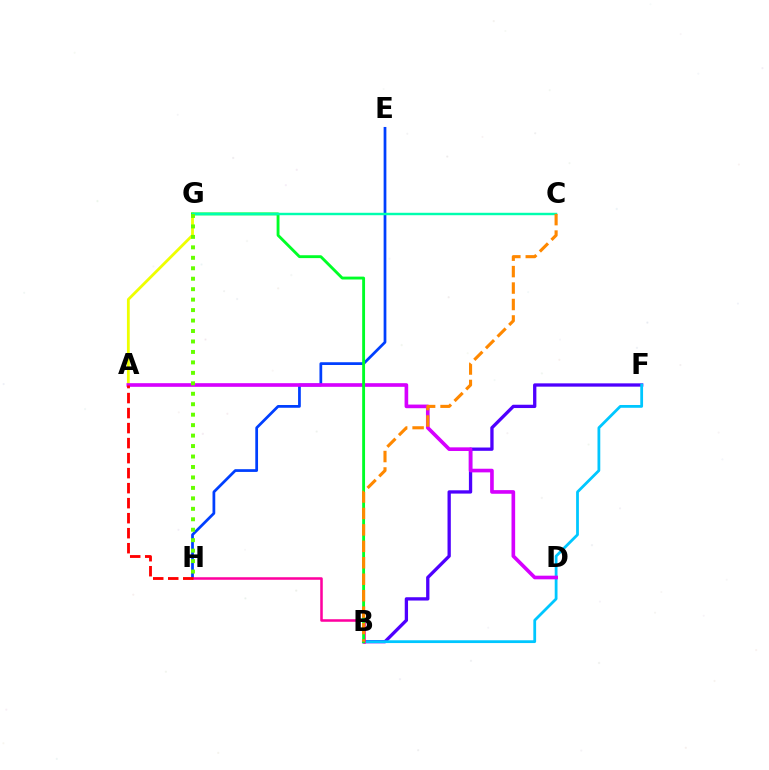{('A', 'G'): [{'color': '#eeff00', 'line_style': 'solid', 'thickness': 2.02}], ('B', 'F'): [{'color': '#4f00ff', 'line_style': 'solid', 'thickness': 2.38}, {'color': '#00c7ff', 'line_style': 'solid', 'thickness': 2.0}], ('E', 'H'): [{'color': '#003fff', 'line_style': 'solid', 'thickness': 1.98}], ('A', 'D'): [{'color': '#d600ff', 'line_style': 'solid', 'thickness': 2.62}], ('B', 'H'): [{'color': '#ff00a0', 'line_style': 'solid', 'thickness': 1.83}], ('B', 'G'): [{'color': '#00ff27', 'line_style': 'solid', 'thickness': 2.07}], ('C', 'G'): [{'color': '#00ffaf', 'line_style': 'solid', 'thickness': 1.75}], ('B', 'C'): [{'color': '#ff8800', 'line_style': 'dashed', 'thickness': 2.23}], ('A', 'H'): [{'color': '#ff0000', 'line_style': 'dashed', 'thickness': 2.04}], ('G', 'H'): [{'color': '#66ff00', 'line_style': 'dotted', 'thickness': 2.84}]}